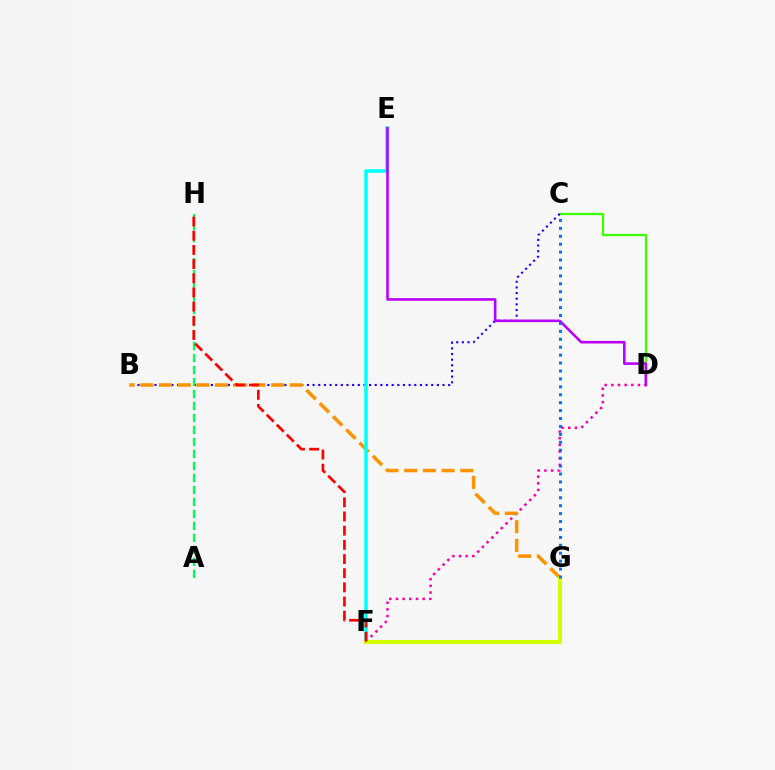{('C', 'D'): [{'color': '#3dff00', 'line_style': 'solid', 'thickness': 1.64}], ('D', 'F'): [{'color': '#ff00ac', 'line_style': 'dotted', 'thickness': 1.81}], ('B', 'C'): [{'color': '#2500ff', 'line_style': 'dotted', 'thickness': 1.53}], ('B', 'G'): [{'color': '#ff9400', 'line_style': 'dashed', 'thickness': 2.54}], ('E', 'F'): [{'color': '#00fff6', 'line_style': 'solid', 'thickness': 2.55}], ('D', 'E'): [{'color': '#b900ff', 'line_style': 'solid', 'thickness': 1.87}], ('F', 'G'): [{'color': '#d1ff00', 'line_style': 'solid', 'thickness': 2.91}], ('C', 'G'): [{'color': '#0074ff', 'line_style': 'dotted', 'thickness': 2.15}], ('A', 'H'): [{'color': '#00ff5c', 'line_style': 'dashed', 'thickness': 1.63}], ('F', 'H'): [{'color': '#ff0000', 'line_style': 'dashed', 'thickness': 1.93}]}